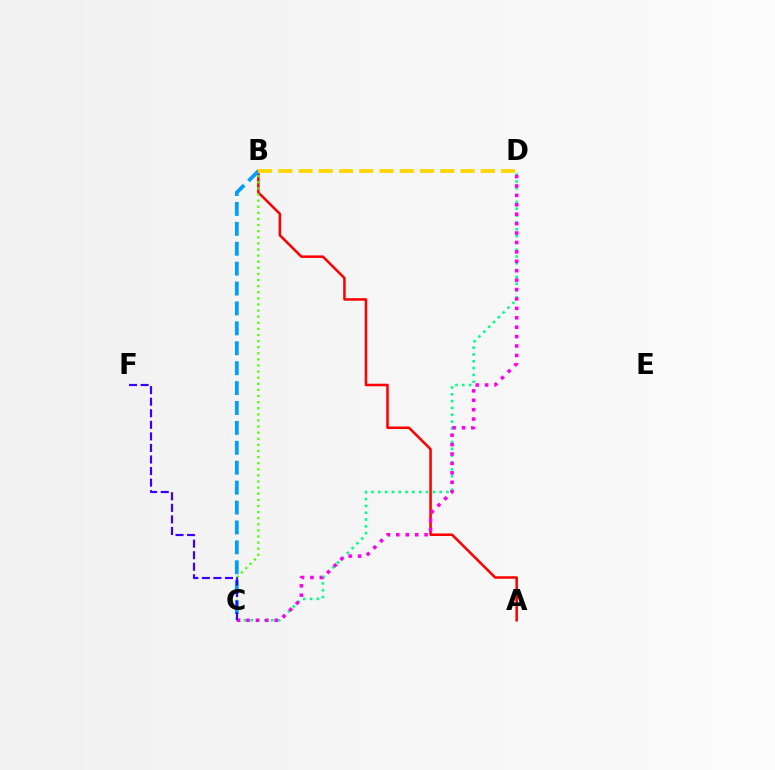{('A', 'B'): [{'color': '#ff0000', 'line_style': 'solid', 'thickness': 1.82}], ('B', 'C'): [{'color': '#4fff00', 'line_style': 'dotted', 'thickness': 1.66}, {'color': '#009eff', 'line_style': 'dashed', 'thickness': 2.7}], ('B', 'D'): [{'color': '#ffd500', 'line_style': 'dashed', 'thickness': 2.75}], ('C', 'D'): [{'color': '#00ff86', 'line_style': 'dotted', 'thickness': 1.85}, {'color': '#ff00ed', 'line_style': 'dotted', 'thickness': 2.56}], ('C', 'F'): [{'color': '#3700ff', 'line_style': 'dashed', 'thickness': 1.57}]}